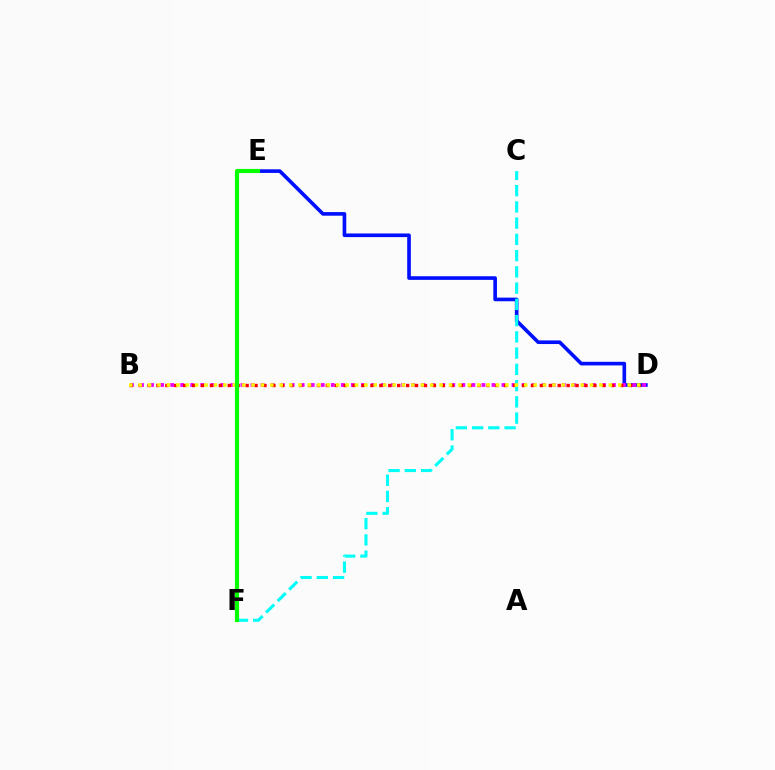{('D', 'E'): [{'color': '#0010ff', 'line_style': 'solid', 'thickness': 2.62}], ('B', 'D'): [{'color': '#ee00ff', 'line_style': 'dotted', 'thickness': 2.73}, {'color': '#ff0000', 'line_style': 'dotted', 'thickness': 2.42}, {'color': '#fcf500', 'line_style': 'dotted', 'thickness': 2.55}], ('C', 'F'): [{'color': '#00fff6', 'line_style': 'dashed', 'thickness': 2.21}], ('E', 'F'): [{'color': '#08ff00', 'line_style': 'solid', 'thickness': 2.99}]}